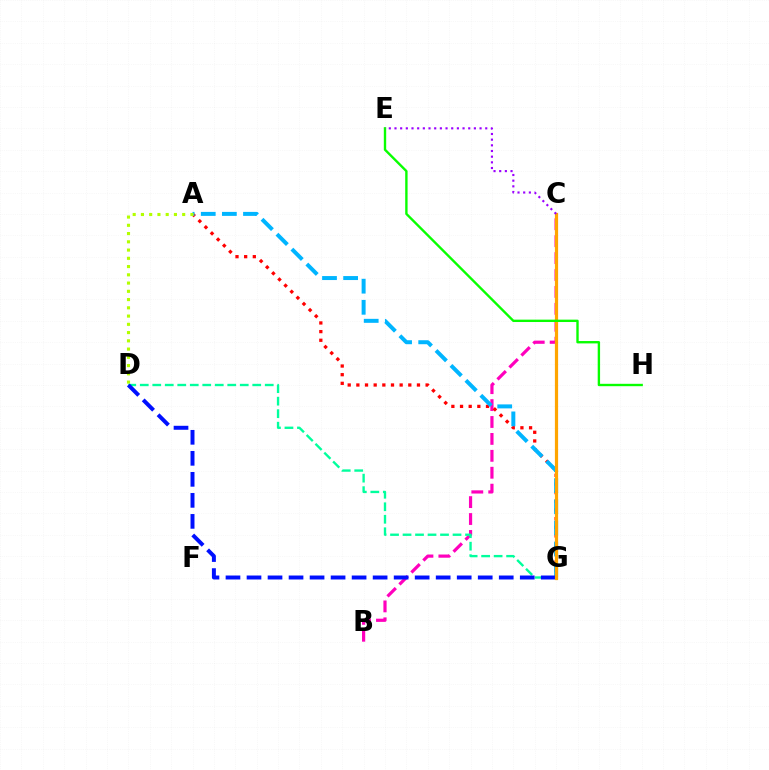{('B', 'C'): [{'color': '#ff00bd', 'line_style': 'dashed', 'thickness': 2.3}], ('A', 'G'): [{'color': '#ff0000', 'line_style': 'dotted', 'thickness': 2.35}, {'color': '#00b5ff', 'line_style': 'dashed', 'thickness': 2.87}], ('A', 'D'): [{'color': '#b3ff00', 'line_style': 'dotted', 'thickness': 2.24}], ('D', 'G'): [{'color': '#00ff9d', 'line_style': 'dashed', 'thickness': 1.7}, {'color': '#0010ff', 'line_style': 'dashed', 'thickness': 2.86}], ('C', 'G'): [{'color': '#ffa500', 'line_style': 'solid', 'thickness': 2.31}], ('E', 'H'): [{'color': '#08ff00', 'line_style': 'solid', 'thickness': 1.71}], ('C', 'E'): [{'color': '#9b00ff', 'line_style': 'dotted', 'thickness': 1.54}]}